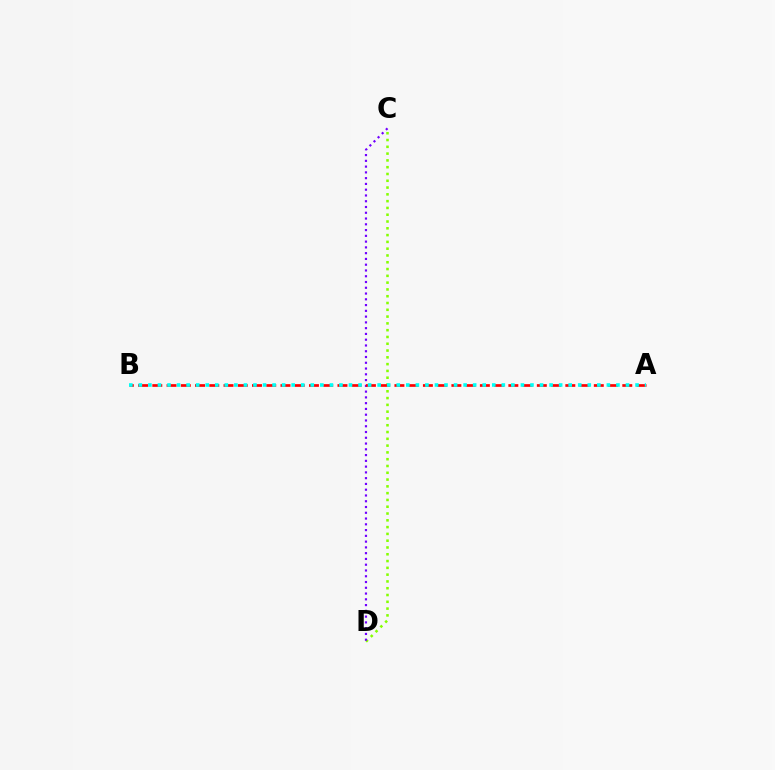{('C', 'D'): [{'color': '#84ff00', 'line_style': 'dotted', 'thickness': 1.85}, {'color': '#7200ff', 'line_style': 'dotted', 'thickness': 1.57}], ('A', 'B'): [{'color': '#ff0000', 'line_style': 'dashed', 'thickness': 1.93}, {'color': '#00fff6', 'line_style': 'dotted', 'thickness': 2.6}]}